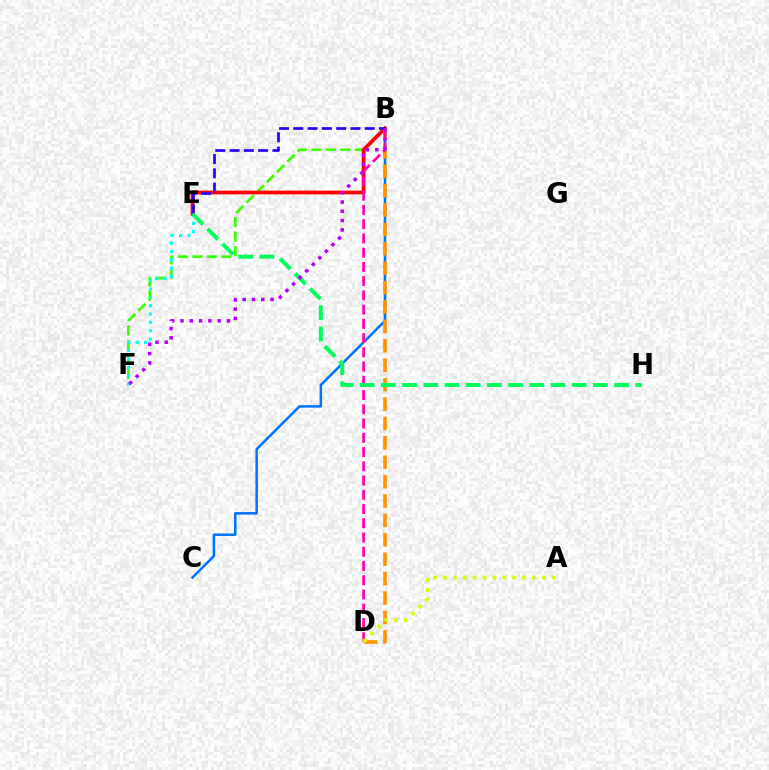{('B', 'F'): [{'color': '#3dff00', 'line_style': 'dashed', 'thickness': 1.97}, {'color': '#b900ff', 'line_style': 'dotted', 'thickness': 2.52}], ('E', 'F'): [{'color': '#00fff6', 'line_style': 'dotted', 'thickness': 2.27}], ('B', 'C'): [{'color': '#0074ff', 'line_style': 'solid', 'thickness': 1.82}], ('B', 'E'): [{'color': '#ff0000', 'line_style': 'solid', 'thickness': 2.68}, {'color': '#2500ff', 'line_style': 'dashed', 'thickness': 1.94}], ('B', 'D'): [{'color': '#ff9400', 'line_style': 'dashed', 'thickness': 2.64}, {'color': '#ff00ac', 'line_style': 'dashed', 'thickness': 1.93}], ('E', 'H'): [{'color': '#00ff5c', 'line_style': 'dashed', 'thickness': 2.88}], ('A', 'D'): [{'color': '#d1ff00', 'line_style': 'dotted', 'thickness': 2.68}]}